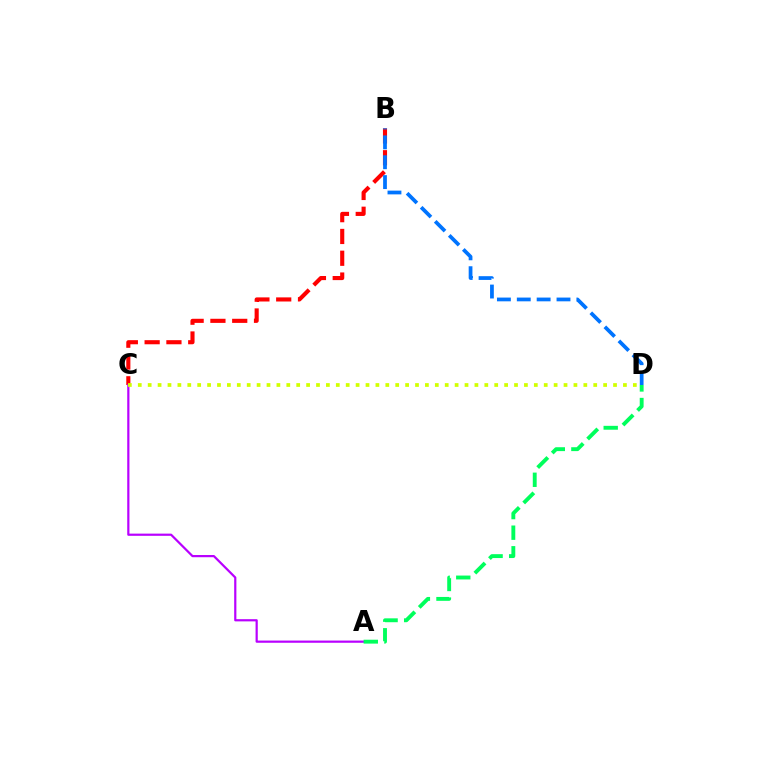{('B', 'C'): [{'color': '#ff0000', 'line_style': 'dashed', 'thickness': 2.96}], ('A', 'C'): [{'color': '#b900ff', 'line_style': 'solid', 'thickness': 1.59}], ('B', 'D'): [{'color': '#0074ff', 'line_style': 'dashed', 'thickness': 2.7}], ('A', 'D'): [{'color': '#00ff5c', 'line_style': 'dashed', 'thickness': 2.8}], ('C', 'D'): [{'color': '#d1ff00', 'line_style': 'dotted', 'thickness': 2.69}]}